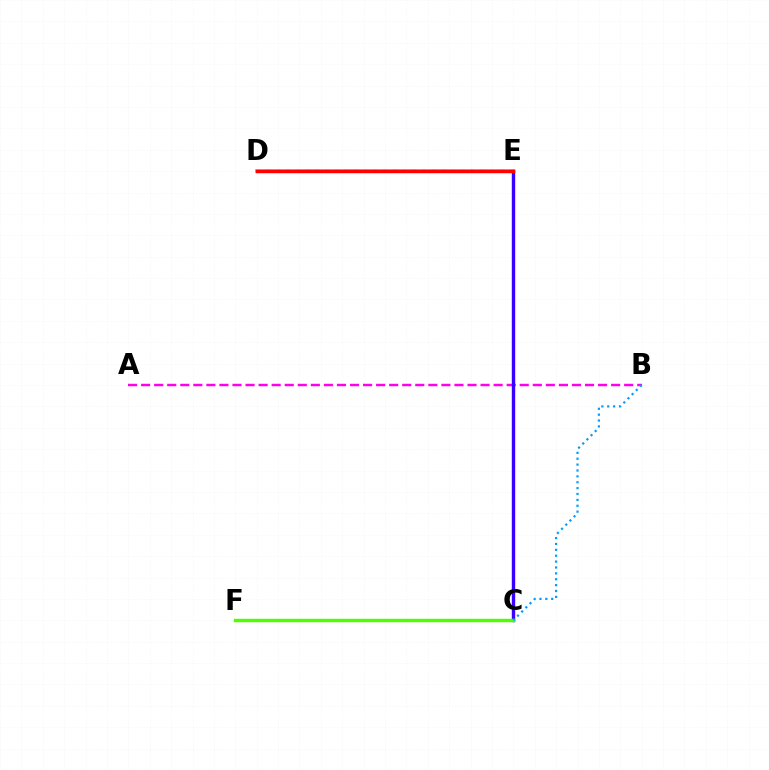{('A', 'B'): [{'color': '#ff00ed', 'line_style': 'dashed', 'thickness': 1.77}], ('D', 'E'): [{'color': '#ffd500', 'line_style': 'dotted', 'thickness': 2.64}, {'color': '#00ff86', 'line_style': 'solid', 'thickness': 2.59}, {'color': '#ff0000', 'line_style': 'solid', 'thickness': 2.47}], ('C', 'E'): [{'color': '#3700ff', 'line_style': 'solid', 'thickness': 2.44}], ('C', 'F'): [{'color': '#4fff00', 'line_style': 'solid', 'thickness': 2.46}], ('B', 'C'): [{'color': '#009eff', 'line_style': 'dotted', 'thickness': 1.6}]}